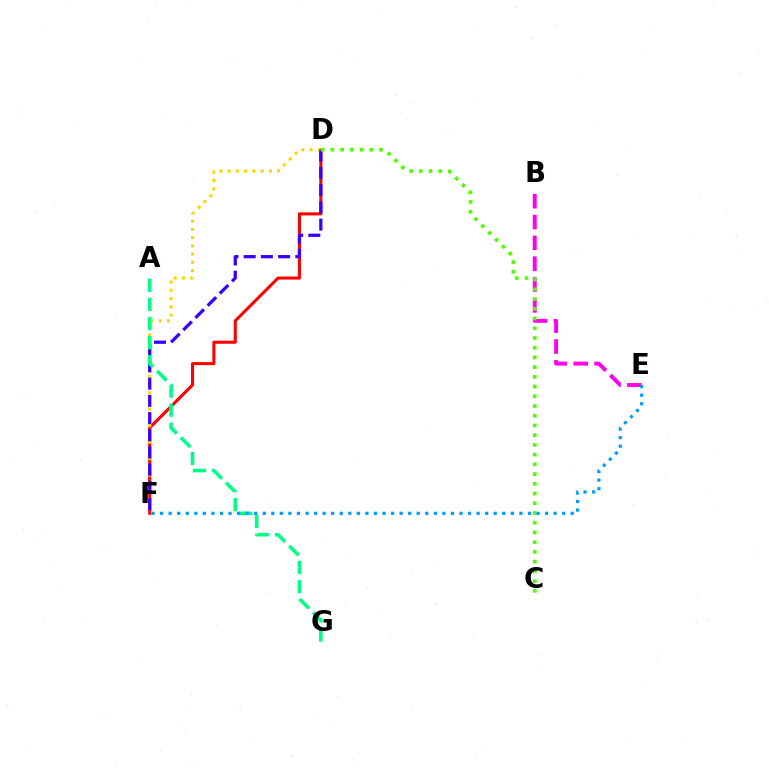{('B', 'E'): [{'color': '#ff00ed', 'line_style': 'dashed', 'thickness': 2.83}], ('D', 'F'): [{'color': '#ff0000', 'line_style': 'solid', 'thickness': 2.21}, {'color': '#ffd500', 'line_style': 'dotted', 'thickness': 2.24}, {'color': '#3700ff', 'line_style': 'dashed', 'thickness': 2.34}], ('C', 'D'): [{'color': '#4fff00', 'line_style': 'dotted', 'thickness': 2.64}], ('A', 'G'): [{'color': '#00ff86', 'line_style': 'dashed', 'thickness': 2.59}], ('E', 'F'): [{'color': '#009eff', 'line_style': 'dotted', 'thickness': 2.32}]}